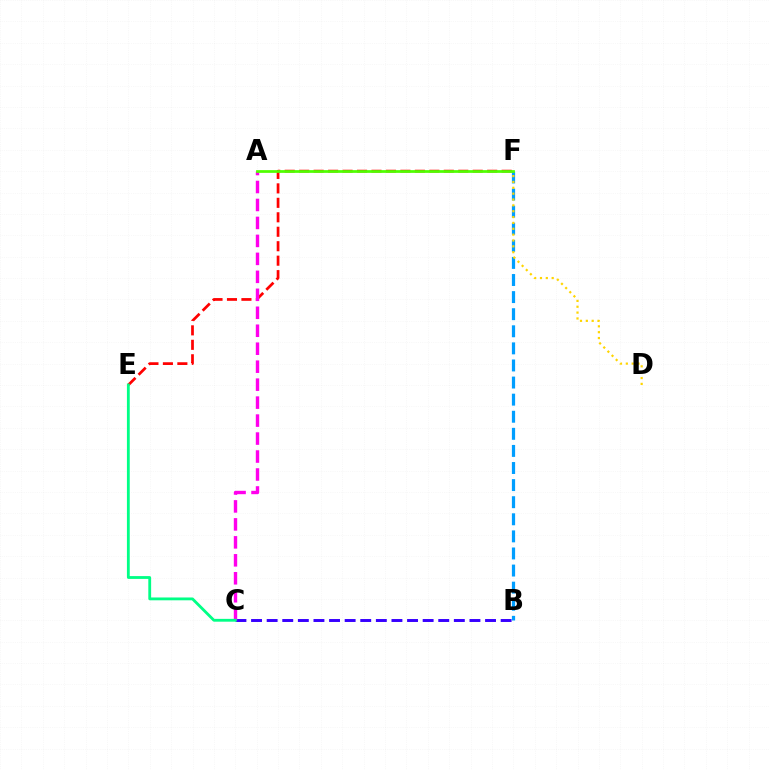{('E', 'F'): [{'color': '#ff0000', 'line_style': 'dashed', 'thickness': 1.96}], ('B', 'C'): [{'color': '#3700ff', 'line_style': 'dashed', 'thickness': 2.12}], ('B', 'F'): [{'color': '#009eff', 'line_style': 'dashed', 'thickness': 2.32}], ('D', 'F'): [{'color': '#ffd500', 'line_style': 'dotted', 'thickness': 1.59}], ('A', 'C'): [{'color': '#ff00ed', 'line_style': 'dashed', 'thickness': 2.44}], ('A', 'F'): [{'color': '#4fff00', 'line_style': 'solid', 'thickness': 1.97}], ('C', 'E'): [{'color': '#00ff86', 'line_style': 'solid', 'thickness': 2.03}]}